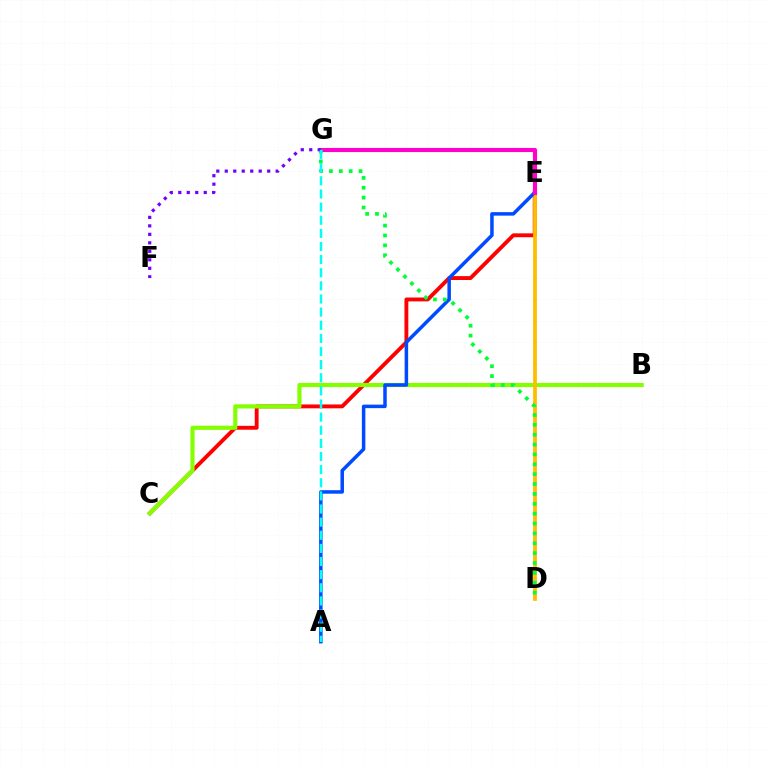{('C', 'E'): [{'color': '#ff0000', 'line_style': 'solid', 'thickness': 2.79}], ('B', 'C'): [{'color': '#84ff00', 'line_style': 'solid', 'thickness': 2.99}], ('D', 'E'): [{'color': '#ffbd00', 'line_style': 'solid', 'thickness': 2.71}], ('A', 'E'): [{'color': '#004bff', 'line_style': 'solid', 'thickness': 2.52}], ('E', 'G'): [{'color': '#ff00cf', 'line_style': 'solid', 'thickness': 2.95}], ('D', 'G'): [{'color': '#00ff39', 'line_style': 'dotted', 'thickness': 2.68}], ('F', 'G'): [{'color': '#7200ff', 'line_style': 'dotted', 'thickness': 2.31}], ('A', 'G'): [{'color': '#00fff6', 'line_style': 'dashed', 'thickness': 1.78}]}